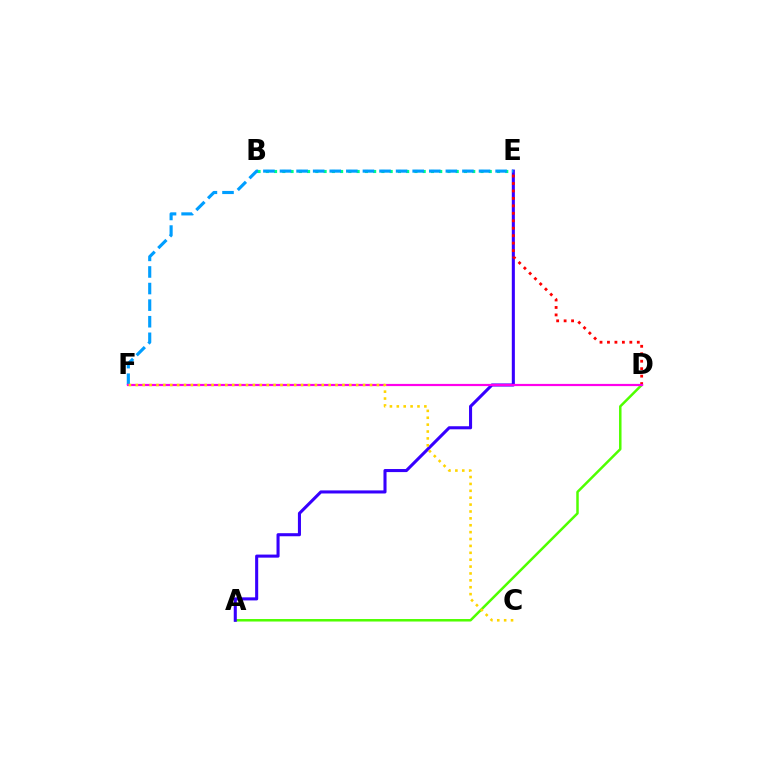{('A', 'D'): [{'color': '#4fff00', 'line_style': 'solid', 'thickness': 1.8}], ('B', 'E'): [{'color': '#00ff86', 'line_style': 'dotted', 'thickness': 2.24}], ('A', 'E'): [{'color': '#3700ff', 'line_style': 'solid', 'thickness': 2.21}], ('E', 'F'): [{'color': '#009eff', 'line_style': 'dashed', 'thickness': 2.25}], ('D', 'E'): [{'color': '#ff0000', 'line_style': 'dotted', 'thickness': 2.03}], ('D', 'F'): [{'color': '#ff00ed', 'line_style': 'solid', 'thickness': 1.59}], ('C', 'F'): [{'color': '#ffd500', 'line_style': 'dotted', 'thickness': 1.87}]}